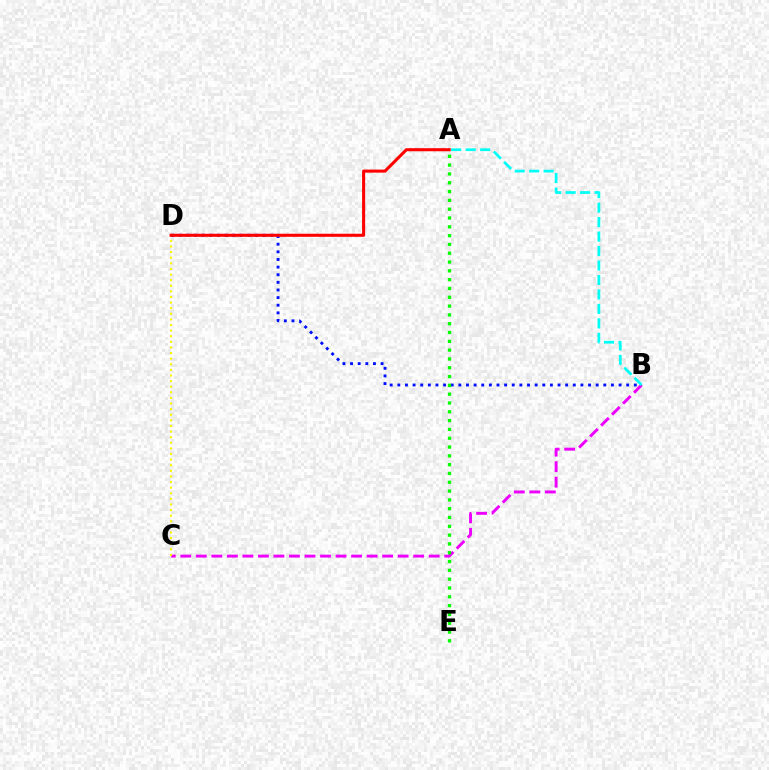{('B', 'C'): [{'color': '#ee00ff', 'line_style': 'dashed', 'thickness': 2.11}], ('B', 'D'): [{'color': '#0010ff', 'line_style': 'dotted', 'thickness': 2.07}], ('A', 'B'): [{'color': '#00fff6', 'line_style': 'dashed', 'thickness': 1.97}], ('C', 'D'): [{'color': '#fcf500', 'line_style': 'dotted', 'thickness': 1.52}], ('A', 'D'): [{'color': '#ff0000', 'line_style': 'solid', 'thickness': 2.21}], ('A', 'E'): [{'color': '#08ff00', 'line_style': 'dotted', 'thickness': 2.39}]}